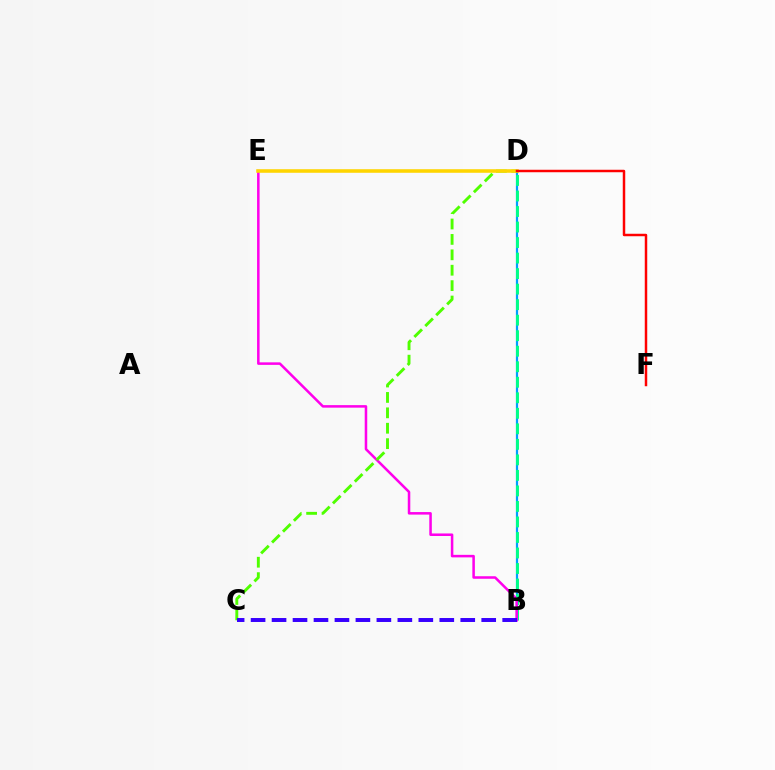{('B', 'D'): [{'color': '#009eff', 'line_style': 'solid', 'thickness': 1.6}, {'color': '#00ff86', 'line_style': 'dashed', 'thickness': 2.11}], ('B', 'E'): [{'color': '#ff00ed', 'line_style': 'solid', 'thickness': 1.82}], ('C', 'D'): [{'color': '#4fff00', 'line_style': 'dashed', 'thickness': 2.09}], ('B', 'C'): [{'color': '#3700ff', 'line_style': 'dashed', 'thickness': 2.85}], ('D', 'E'): [{'color': '#ffd500', 'line_style': 'solid', 'thickness': 2.57}], ('D', 'F'): [{'color': '#ff0000', 'line_style': 'solid', 'thickness': 1.78}]}